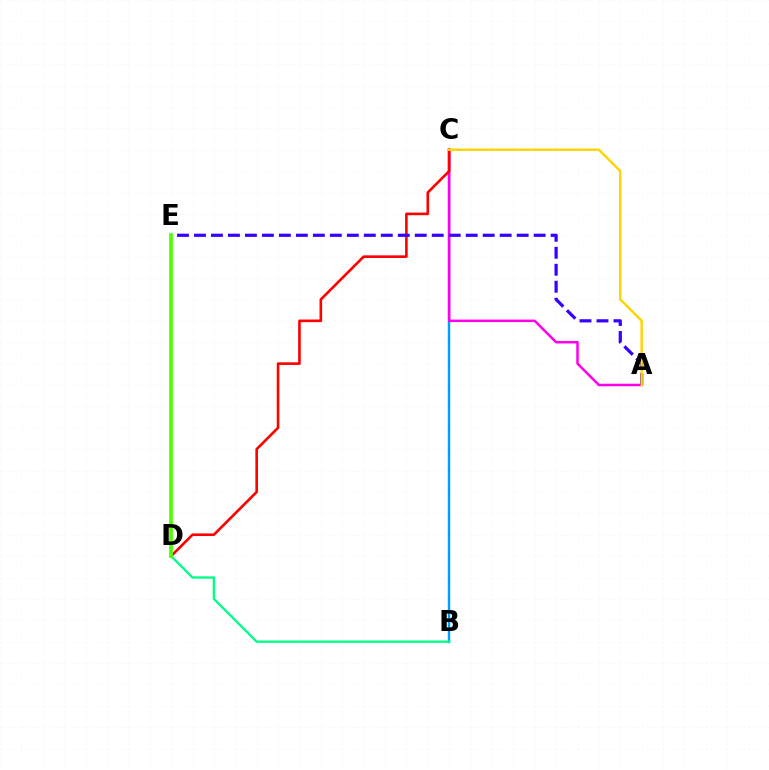{('B', 'C'): [{'color': '#009eff', 'line_style': 'solid', 'thickness': 1.74}], ('A', 'C'): [{'color': '#ff00ed', 'line_style': 'solid', 'thickness': 1.8}, {'color': '#ffd500', 'line_style': 'solid', 'thickness': 1.75}], ('B', 'D'): [{'color': '#00ff86', 'line_style': 'solid', 'thickness': 1.68}], ('C', 'D'): [{'color': '#ff0000', 'line_style': 'solid', 'thickness': 1.88}], ('A', 'E'): [{'color': '#3700ff', 'line_style': 'dashed', 'thickness': 2.31}], ('D', 'E'): [{'color': '#4fff00', 'line_style': 'solid', 'thickness': 2.65}]}